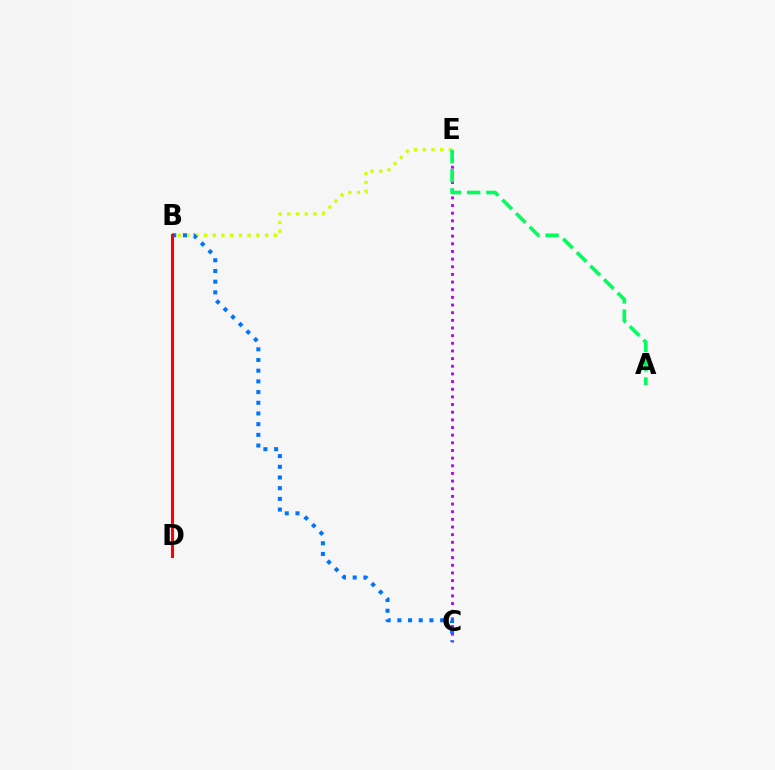{('B', 'E'): [{'color': '#d1ff00', 'line_style': 'dotted', 'thickness': 2.37}], ('C', 'E'): [{'color': '#b900ff', 'line_style': 'dotted', 'thickness': 2.08}], ('B', 'C'): [{'color': '#0074ff', 'line_style': 'dotted', 'thickness': 2.91}], ('B', 'D'): [{'color': '#ff0000', 'line_style': 'solid', 'thickness': 2.21}], ('A', 'E'): [{'color': '#00ff5c', 'line_style': 'dashed', 'thickness': 2.61}]}